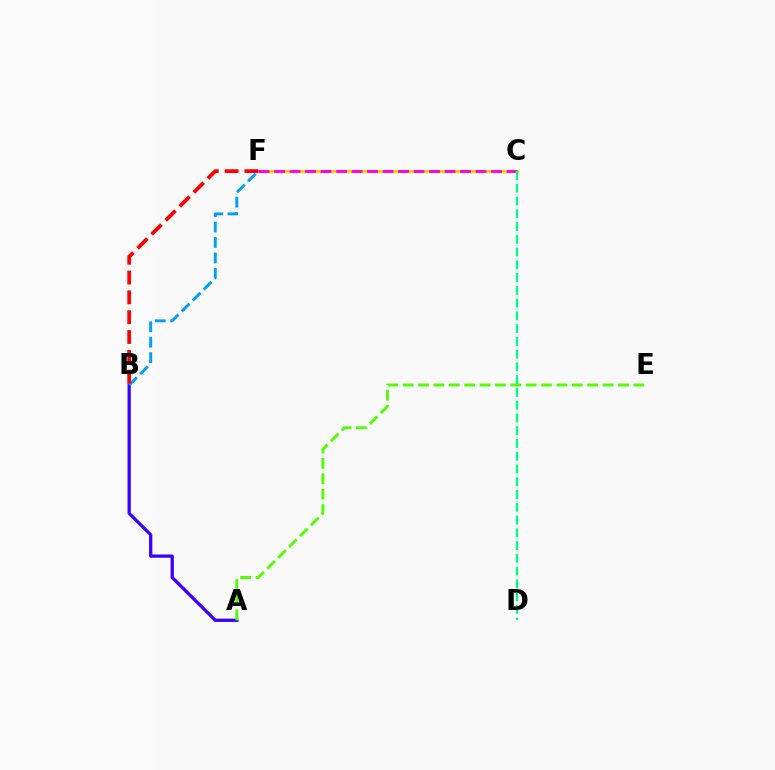{('C', 'F'): [{'color': '#ffd500', 'line_style': 'solid', 'thickness': 2.3}, {'color': '#ff00ed', 'line_style': 'dashed', 'thickness': 2.11}], ('A', 'B'): [{'color': '#3700ff', 'line_style': 'solid', 'thickness': 2.35}], ('B', 'F'): [{'color': '#009eff', 'line_style': 'dashed', 'thickness': 2.1}, {'color': '#ff0000', 'line_style': 'dashed', 'thickness': 2.69}], ('A', 'E'): [{'color': '#4fff00', 'line_style': 'dashed', 'thickness': 2.09}], ('C', 'D'): [{'color': '#00ff86', 'line_style': 'dashed', 'thickness': 1.73}]}